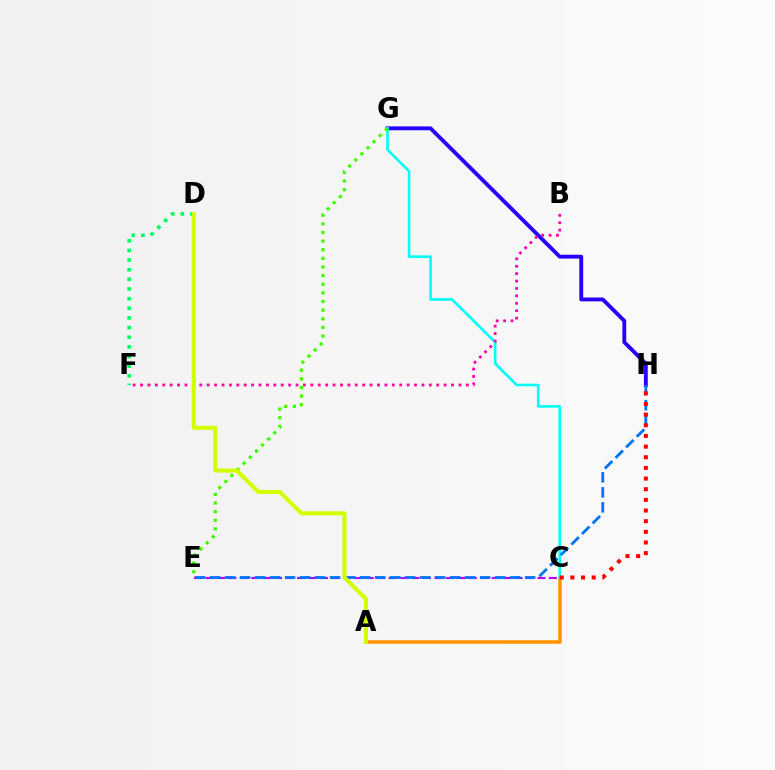{('C', 'E'): [{'color': '#b900ff', 'line_style': 'dashed', 'thickness': 1.56}], ('G', 'H'): [{'color': '#2500ff', 'line_style': 'solid', 'thickness': 2.78}], ('A', 'C'): [{'color': '#ff9400', 'line_style': 'solid', 'thickness': 2.55}], ('C', 'G'): [{'color': '#00fff6', 'line_style': 'solid', 'thickness': 1.87}], ('E', 'G'): [{'color': '#3dff00', 'line_style': 'dotted', 'thickness': 2.34}], ('D', 'F'): [{'color': '#00ff5c', 'line_style': 'dotted', 'thickness': 2.62}], ('E', 'H'): [{'color': '#0074ff', 'line_style': 'dashed', 'thickness': 2.04}], ('B', 'F'): [{'color': '#ff00ac', 'line_style': 'dotted', 'thickness': 2.01}], ('C', 'H'): [{'color': '#ff0000', 'line_style': 'dotted', 'thickness': 2.9}], ('A', 'D'): [{'color': '#d1ff00', 'line_style': 'solid', 'thickness': 2.92}]}